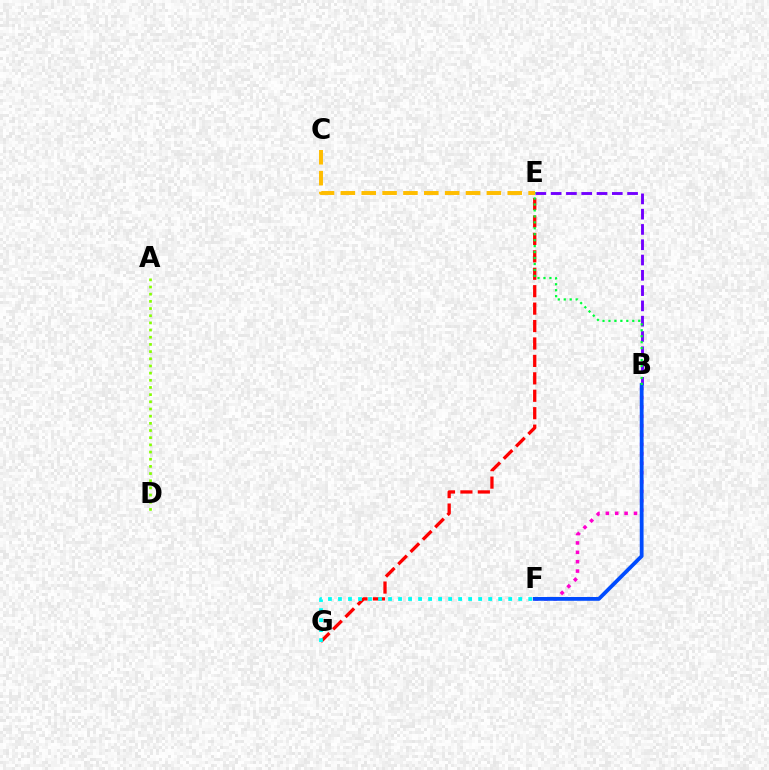{('E', 'G'): [{'color': '#ff0000', 'line_style': 'dashed', 'thickness': 2.37}], ('F', 'G'): [{'color': '#00fff6', 'line_style': 'dotted', 'thickness': 2.72}], ('B', 'E'): [{'color': '#7200ff', 'line_style': 'dashed', 'thickness': 2.08}, {'color': '#00ff39', 'line_style': 'dotted', 'thickness': 1.62}], ('B', 'F'): [{'color': '#ff00cf', 'line_style': 'dotted', 'thickness': 2.55}, {'color': '#004bff', 'line_style': 'solid', 'thickness': 2.74}], ('A', 'D'): [{'color': '#84ff00', 'line_style': 'dotted', 'thickness': 1.95}], ('C', 'E'): [{'color': '#ffbd00', 'line_style': 'dashed', 'thickness': 2.83}]}